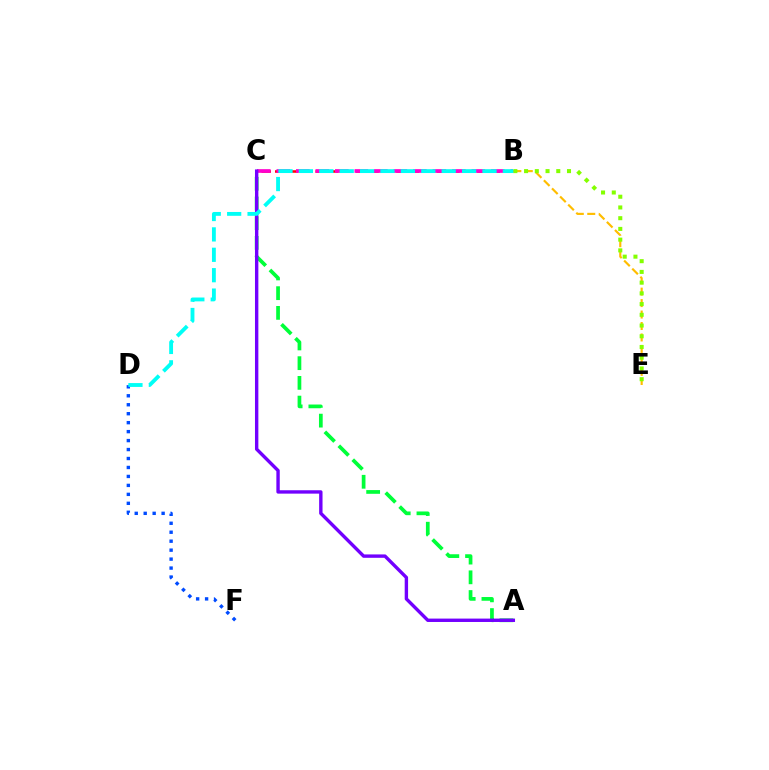{('D', 'F'): [{'color': '#004bff', 'line_style': 'dotted', 'thickness': 2.43}], ('B', 'E'): [{'color': '#ffbd00', 'line_style': 'dashed', 'thickness': 1.56}, {'color': '#84ff00', 'line_style': 'dotted', 'thickness': 2.91}], ('B', 'C'): [{'color': '#ff0000', 'line_style': 'dashed', 'thickness': 1.83}, {'color': '#ff00cf', 'line_style': 'dashed', 'thickness': 2.65}], ('A', 'C'): [{'color': '#00ff39', 'line_style': 'dashed', 'thickness': 2.68}, {'color': '#7200ff', 'line_style': 'solid', 'thickness': 2.44}], ('B', 'D'): [{'color': '#00fff6', 'line_style': 'dashed', 'thickness': 2.77}]}